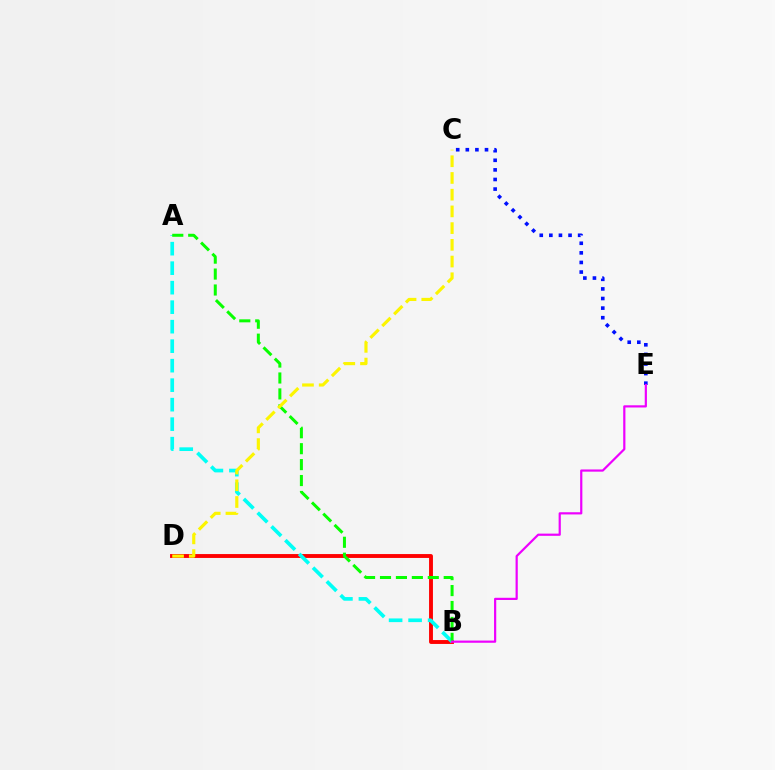{('B', 'D'): [{'color': '#ff0000', 'line_style': 'solid', 'thickness': 2.8}], ('C', 'E'): [{'color': '#0010ff', 'line_style': 'dotted', 'thickness': 2.61}], ('A', 'B'): [{'color': '#00fff6', 'line_style': 'dashed', 'thickness': 2.65}, {'color': '#08ff00', 'line_style': 'dashed', 'thickness': 2.16}], ('C', 'D'): [{'color': '#fcf500', 'line_style': 'dashed', 'thickness': 2.27}], ('B', 'E'): [{'color': '#ee00ff', 'line_style': 'solid', 'thickness': 1.58}]}